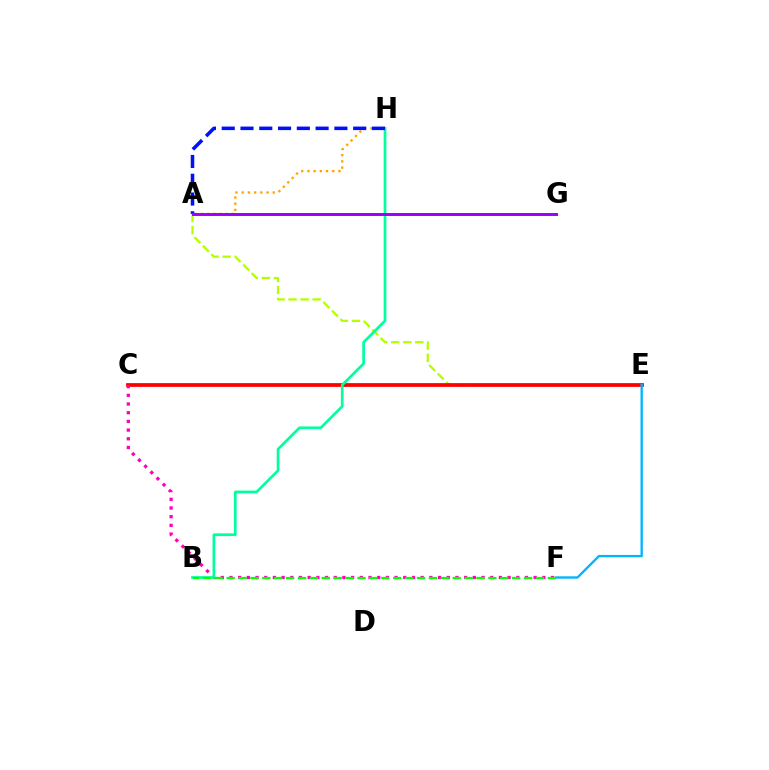{('A', 'E'): [{'color': '#b3ff00', 'line_style': 'dashed', 'thickness': 1.63}], ('C', 'E'): [{'color': '#ff0000', 'line_style': 'solid', 'thickness': 2.7}], ('A', 'H'): [{'color': '#ffa500', 'line_style': 'dotted', 'thickness': 1.69}, {'color': '#0010ff', 'line_style': 'dashed', 'thickness': 2.55}], ('C', 'F'): [{'color': '#ff00bd', 'line_style': 'dotted', 'thickness': 2.36}], ('E', 'F'): [{'color': '#00b5ff', 'line_style': 'solid', 'thickness': 1.7}], ('B', 'H'): [{'color': '#00ff9d', 'line_style': 'solid', 'thickness': 1.95}], ('B', 'F'): [{'color': '#08ff00', 'line_style': 'dashed', 'thickness': 1.62}], ('A', 'G'): [{'color': '#9b00ff', 'line_style': 'solid', 'thickness': 2.12}]}